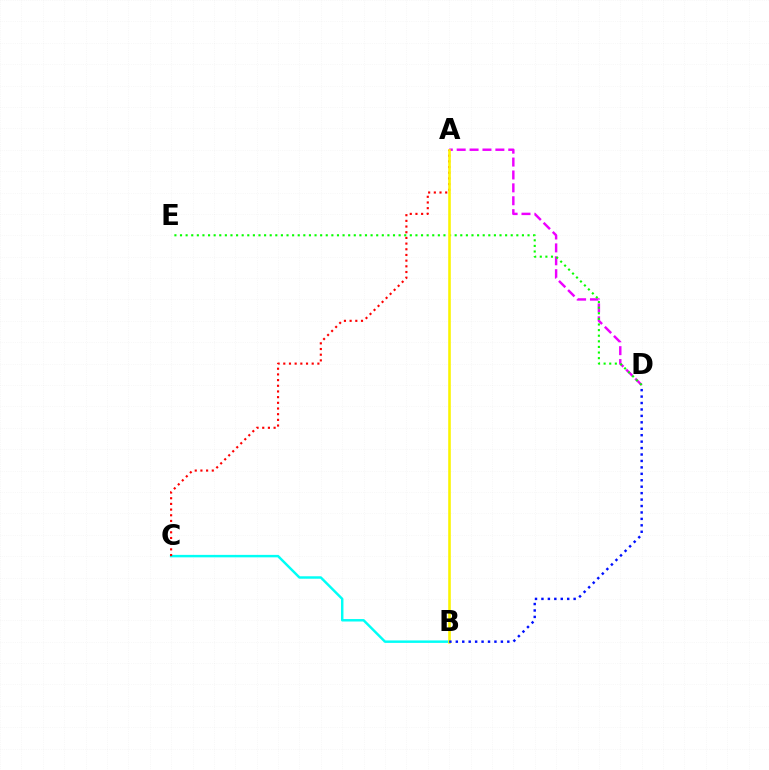{('B', 'C'): [{'color': '#00fff6', 'line_style': 'solid', 'thickness': 1.77}], ('A', 'D'): [{'color': '#ee00ff', 'line_style': 'dashed', 'thickness': 1.75}], ('A', 'C'): [{'color': '#ff0000', 'line_style': 'dotted', 'thickness': 1.54}], ('D', 'E'): [{'color': '#08ff00', 'line_style': 'dotted', 'thickness': 1.52}], ('A', 'B'): [{'color': '#fcf500', 'line_style': 'solid', 'thickness': 1.87}], ('B', 'D'): [{'color': '#0010ff', 'line_style': 'dotted', 'thickness': 1.75}]}